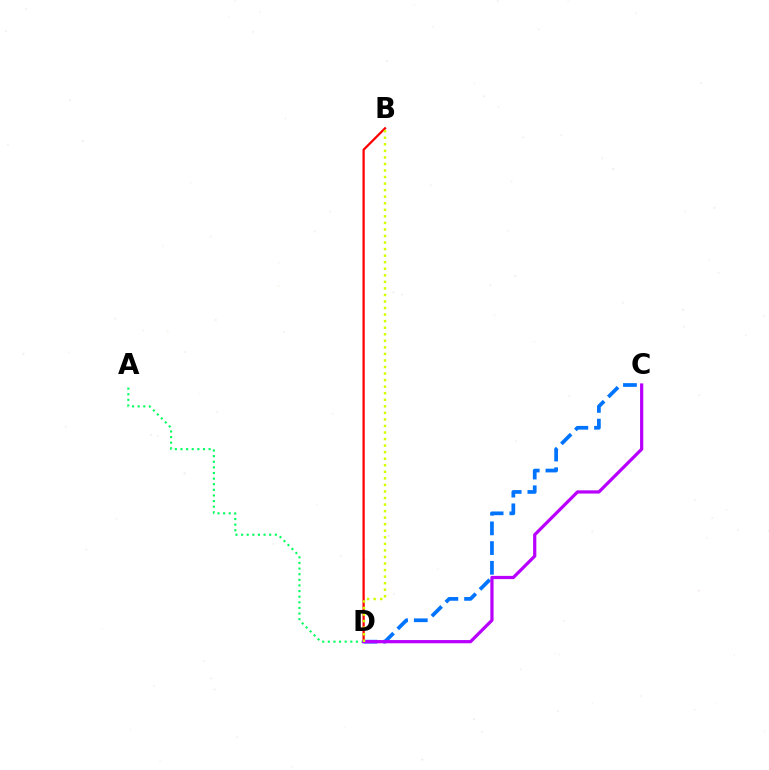{('C', 'D'): [{'color': '#0074ff', 'line_style': 'dashed', 'thickness': 2.68}, {'color': '#b900ff', 'line_style': 'solid', 'thickness': 2.32}], ('B', 'D'): [{'color': '#ff0000', 'line_style': 'solid', 'thickness': 1.63}, {'color': '#d1ff00', 'line_style': 'dotted', 'thickness': 1.78}], ('A', 'D'): [{'color': '#00ff5c', 'line_style': 'dotted', 'thickness': 1.53}]}